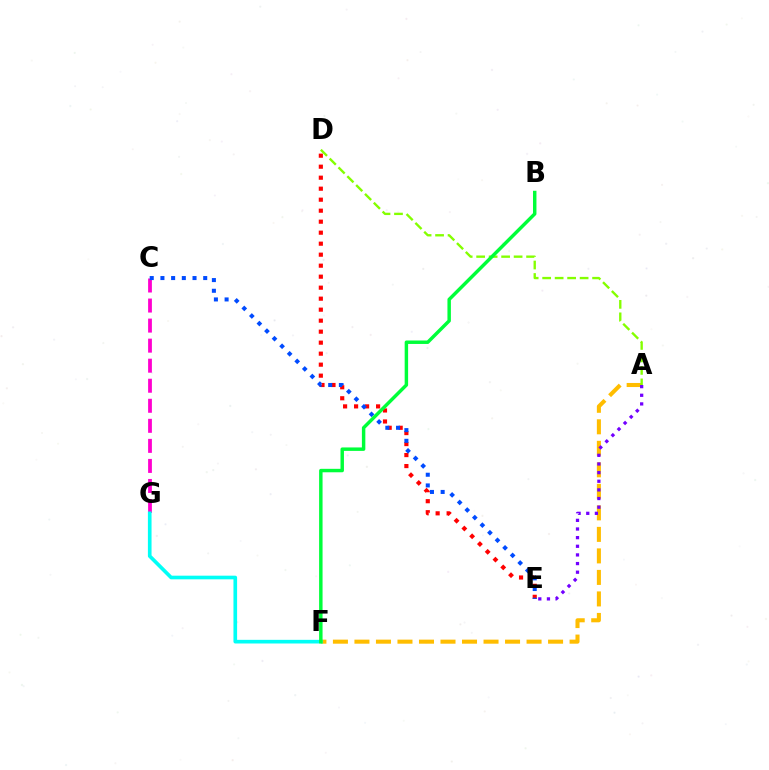{('A', 'F'): [{'color': '#ffbd00', 'line_style': 'dashed', 'thickness': 2.92}], ('D', 'E'): [{'color': '#ff0000', 'line_style': 'dotted', 'thickness': 2.99}], ('A', 'D'): [{'color': '#84ff00', 'line_style': 'dashed', 'thickness': 1.7}], ('C', 'G'): [{'color': '#ff00cf', 'line_style': 'dashed', 'thickness': 2.72}], ('A', 'E'): [{'color': '#7200ff', 'line_style': 'dotted', 'thickness': 2.35}], ('F', 'G'): [{'color': '#00fff6', 'line_style': 'solid', 'thickness': 2.63}], ('C', 'E'): [{'color': '#004bff', 'line_style': 'dotted', 'thickness': 2.91}], ('B', 'F'): [{'color': '#00ff39', 'line_style': 'solid', 'thickness': 2.49}]}